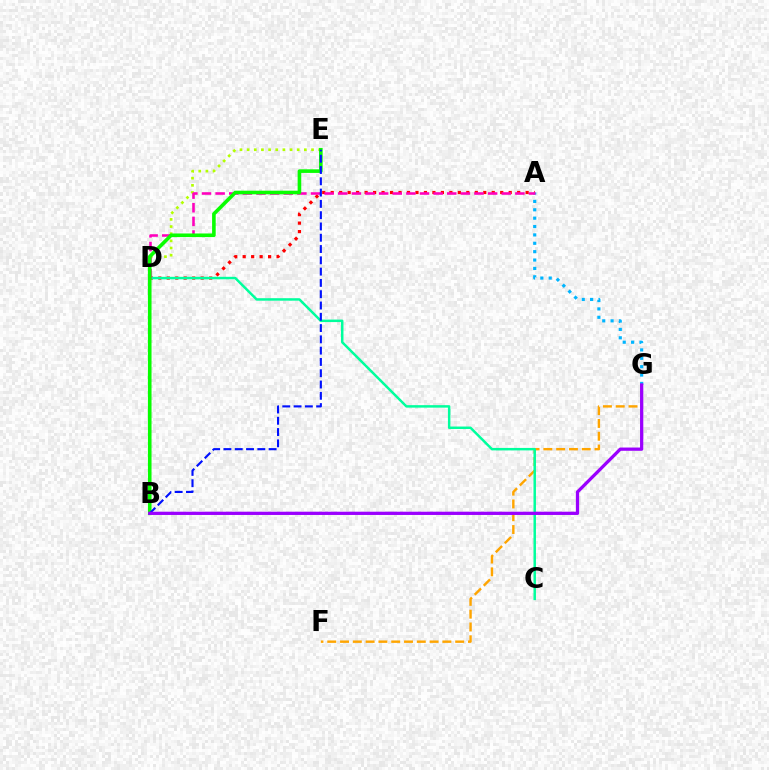{('A', 'G'): [{'color': '#00b5ff', 'line_style': 'dotted', 'thickness': 2.28}], ('A', 'D'): [{'color': '#ff0000', 'line_style': 'dotted', 'thickness': 2.3}, {'color': '#ff00bd', 'line_style': 'dashed', 'thickness': 1.85}], ('D', 'E'): [{'color': '#b3ff00', 'line_style': 'dotted', 'thickness': 1.94}], ('F', 'G'): [{'color': '#ffa500', 'line_style': 'dashed', 'thickness': 1.74}], ('C', 'D'): [{'color': '#00ff9d', 'line_style': 'solid', 'thickness': 1.79}], ('B', 'E'): [{'color': '#08ff00', 'line_style': 'solid', 'thickness': 2.6}, {'color': '#0010ff', 'line_style': 'dashed', 'thickness': 1.53}], ('B', 'G'): [{'color': '#9b00ff', 'line_style': 'solid', 'thickness': 2.34}]}